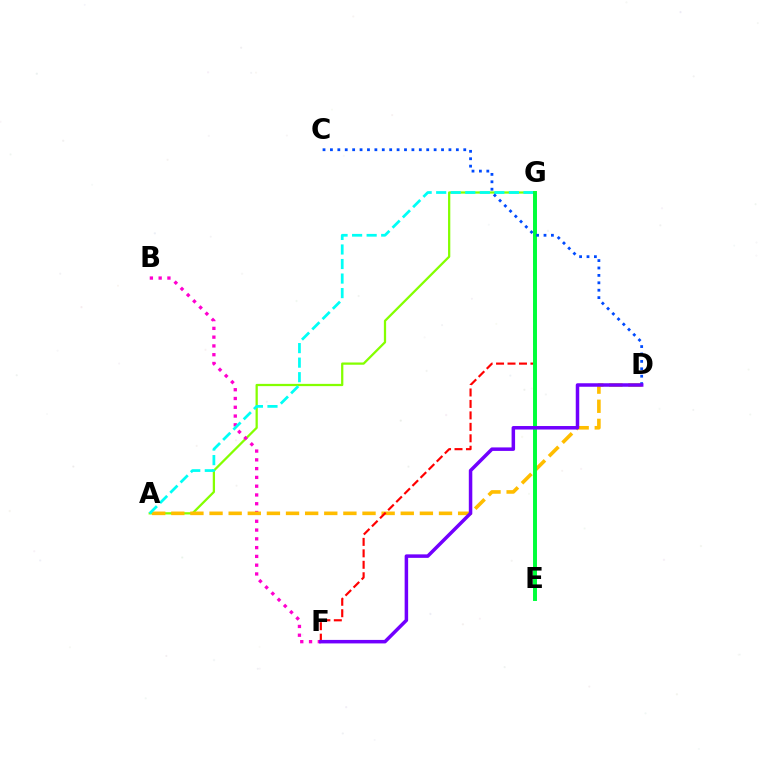{('A', 'G'): [{'color': '#84ff00', 'line_style': 'solid', 'thickness': 1.63}, {'color': '#00fff6', 'line_style': 'dashed', 'thickness': 1.98}], ('B', 'F'): [{'color': '#ff00cf', 'line_style': 'dotted', 'thickness': 2.38}], ('A', 'D'): [{'color': '#ffbd00', 'line_style': 'dashed', 'thickness': 2.6}], ('F', 'G'): [{'color': '#ff0000', 'line_style': 'dashed', 'thickness': 1.56}], ('E', 'G'): [{'color': '#00ff39', 'line_style': 'solid', 'thickness': 2.84}], ('C', 'D'): [{'color': '#004bff', 'line_style': 'dotted', 'thickness': 2.01}], ('D', 'F'): [{'color': '#7200ff', 'line_style': 'solid', 'thickness': 2.52}]}